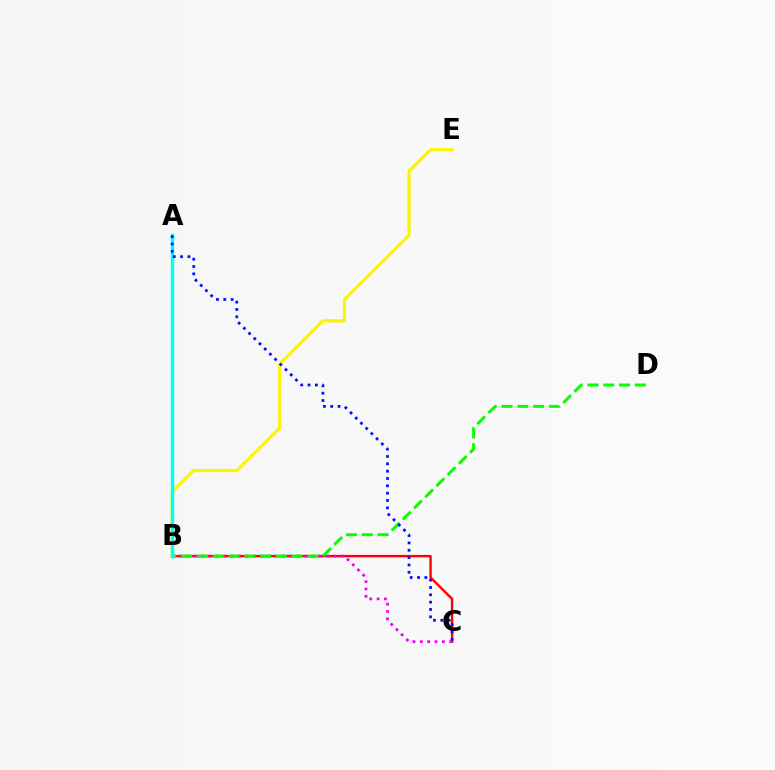{('B', 'C'): [{'color': '#ff0000', 'line_style': 'solid', 'thickness': 1.73}, {'color': '#ee00ff', 'line_style': 'dotted', 'thickness': 2.0}], ('B', 'E'): [{'color': '#fcf500', 'line_style': 'solid', 'thickness': 2.31}], ('B', 'D'): [{'color': '#08ff00', 'line_style': 'dashed', 'thickness': 2.14}], ('A', 'B'): [{'color': '#00fff6', 'line_style': 'solid', 'thickness': 2.45}], ('A', 'C'): [{'color': '#0010ff', 'line_style': 'dotted', 'thickness': 1.99}]}